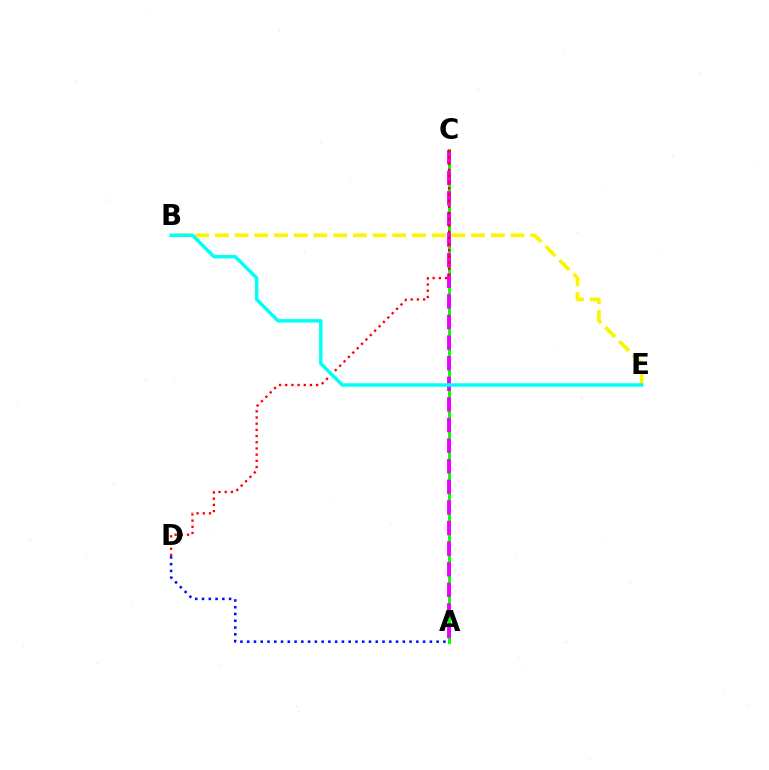{('B', 'E'): [{'color': '#fcf500', 'line_style': 'dashed', 'thickness': 2.68}, {'color': '#00fff6', 'line_style': 'solid', 'thickness': 2.5}], ('A', 'C'): [{'color': '#08ff00', 'line_style': 'solid', 'thickness': 2.2}, {'color': '#ee00ff', 'line_style': 'dashed', 'thickness': 2.8}], ('C', 'D'): [{'color': '#ff0000', 'line_style': 'dotted', 'thickness': 1.68}], ('A', 'D'): [{'color': '#0010ff', 'line_style': 'dotted', 'thickness': 1.84}]}